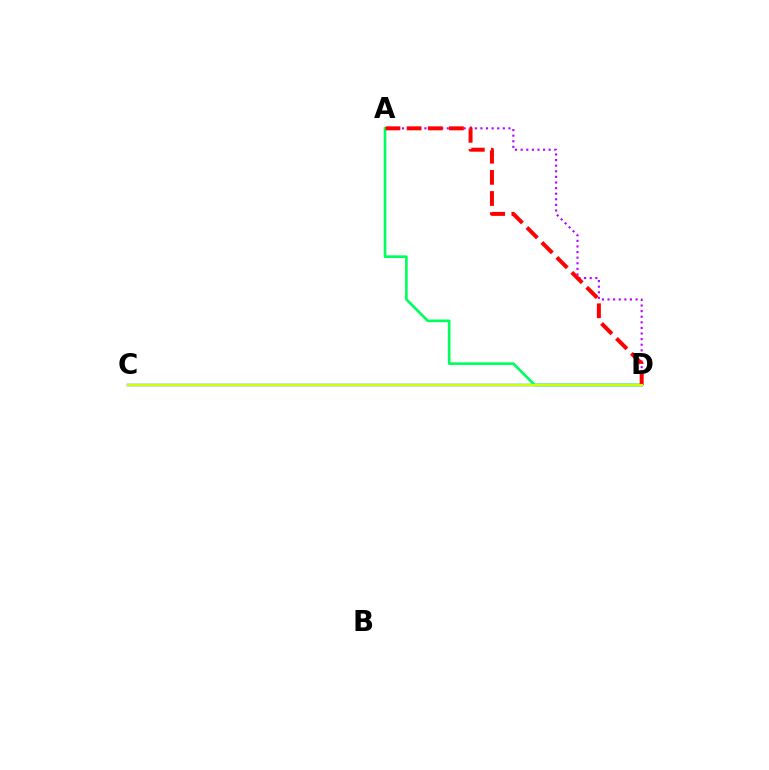{('C', 'D'): [{'color': '#0074ff', 'line_style': 'solid', 'thickness': 1.75}, {'color': '#d1ff00', 'line_style': 'solid', 'thickness': 1.58}], ('A', 'D'): [{'color': '#b900ff', 'line_style': 'dotted', 'thickness': 1.52}, {'color': '#00ff5c', 'line_style': 'solid', 'thickness': 1.92}, {'color': '#ff0000', 'line_style': 'dashed', 'thickness': 2.87}]}